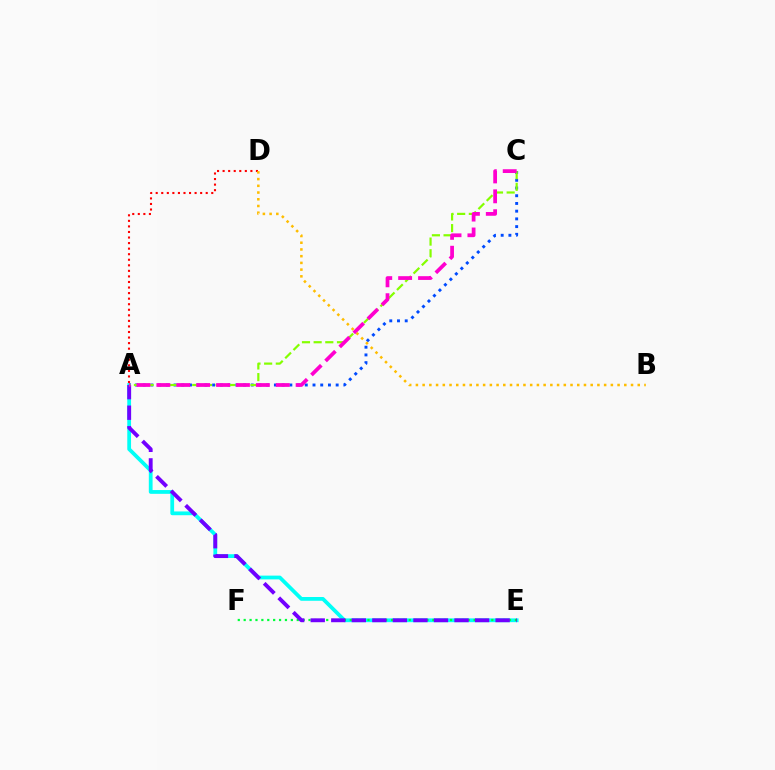{('A', 'E'): [{'color': '#00fff6', 'line_style': 'solid', 'thickness': 2.71}, {'color': '#7200ff', 'line_style': 'dashed', 'thickness': 2.79}], ('E', 'F'): [{'color': '#00ff39', 'line_style': 'dotted', 'thickness': 1.6}], ('A', 'C'): [{'color': '#004bff', 'line_style': 'dotted', 'thickness': 2.1}, {'color': '#84ff00', 'line_style': 'dashed', 'thickness': 1.58}, {'color': '#ff00cf', 'line_style': 'dashed', 'thickness': 2.7}], ('A', 'D'): [{'color': '#ff0000', 'line_style': 'dotted', 'thickness': 1.51}], ('B', 'D'): [{'color': '#ffbd00', 'line_style': 'dotted', 'thickness': 1.83}]}